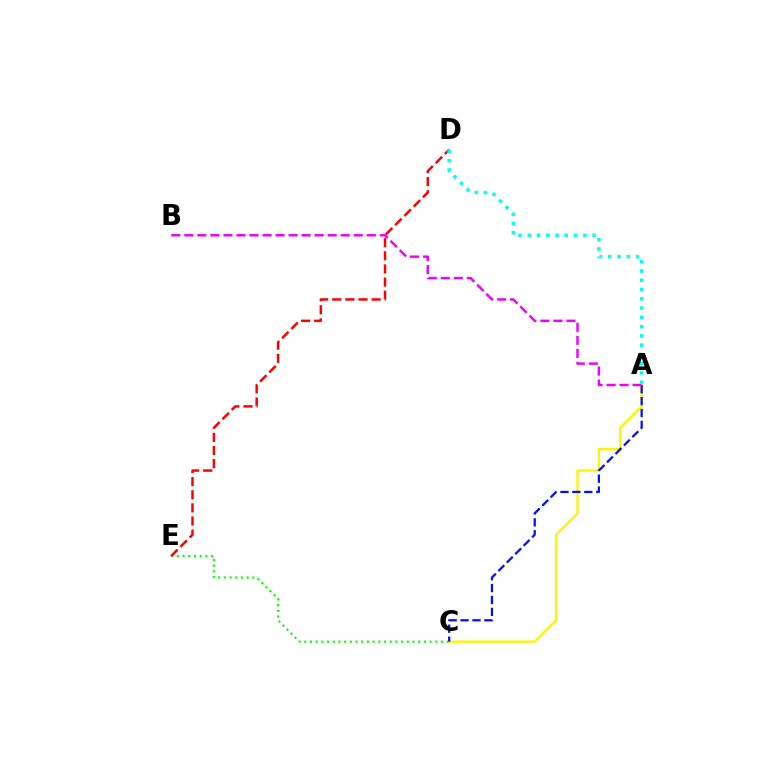{('C', 'E'): [{'color': '#08ff00', 'line_style': 'dotted', 'thickness': 1.55}], ('D', 'E'): [{'color': '#ff0000', 'line_style': 'dashed', 'thickness': 1.78}], ('A', 'D'): [{'color': '#00fff6', 'line_style': 'dotted', 'thickness': 2.52}], ('A', 'C'): [{'color': '#fcf500', 'line_style': 'solid', 'thickness': 1.66}, {'color': '#0010ff', 'line_style': 'dashed', 'thickness': 1.62}], ('A', 'B'): [{'color': '#ee00ff', 'line_style': 'dashed', 'thickness': 1.77}]}